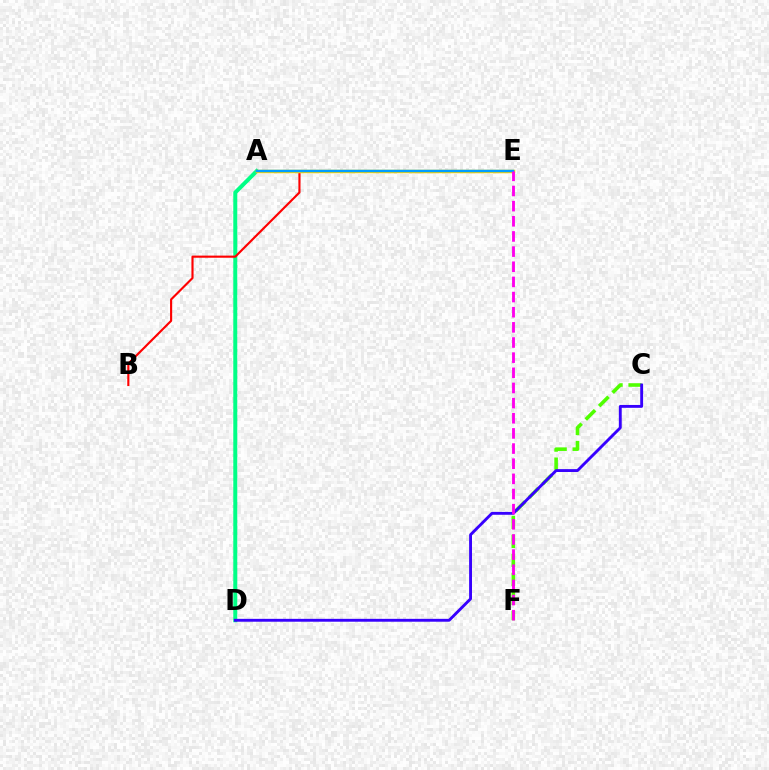{('A', 'D'): [{'color': '#00ff86', 'line_style': 'solid', 'thickness': 2.87}], ('B', 'E'): [{'color': '#ff0000', 'line_style': 'solid', 'thickness': 1.54}], ('C', 'F'): [{'color': '#4fff00', 'line_style': 'dashed', 'thickness': 2.58}], ('A', 'E'): [{'color': '#ffd500', 'line_style': 'solid', 'thickness': 2.51}, {'color': '#009eff', 'line_style': 'solid', 'thickness': 1.78}], ('C', 'D'): [{'color': '#3700ff', 'line_style': 'solid', 'thickness': 2.07}], ('E', 'F'): [{'color': '#ff00ed', 'line_style': 'dashed', 'thickness': 2.06}]}